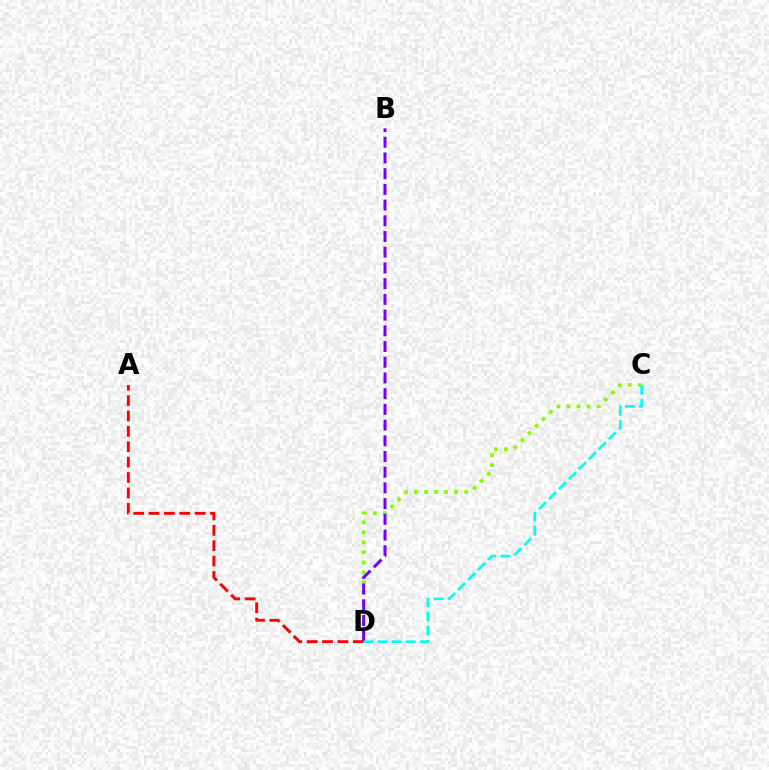{('C', 'D'): [{'color': '#84ff00', 'line_style': 'dotted', 'thickness': 2.72}, {'color': '#00fff6', 'line_style': 'dashed', 'thickness': 1.92}], ('A', 'D'): [{'color': '#ff0000', 'line_style': 'dashed', 'thickness': 2.09}], ('B', 'D'): [{'color': '#7200ff', 'line_style': 'dashed', 'thickness': 2.13}]}